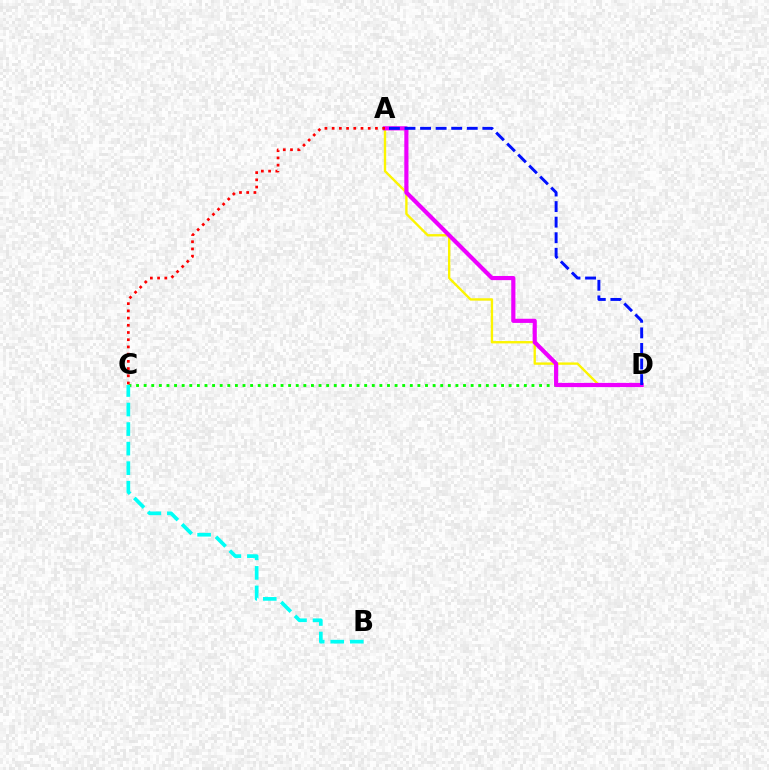{('C', 'D'): [{'color': '#08ff00', 'line_style': 'dotted', 'thickness': 2.07}], ('B', 'C'): [{'color': '#00fff6', 'line_style': 'dashed', 'thickness': 2.66}], ('A', 'D'): [{'color': '#fcf500', 'line_style': 'solid', 'thickness': 1.7}, {'color': '#ee00ff', 'line_style': 'solid', 'thickness': 2.99}, {'color': '#0010ff', 'line_style': 'dashed', 'thickness': 2.11}], ('A', 'C'): [{'color': '#ff0000', 'line_style': 'dotted', 'thickness': 1.96}]}